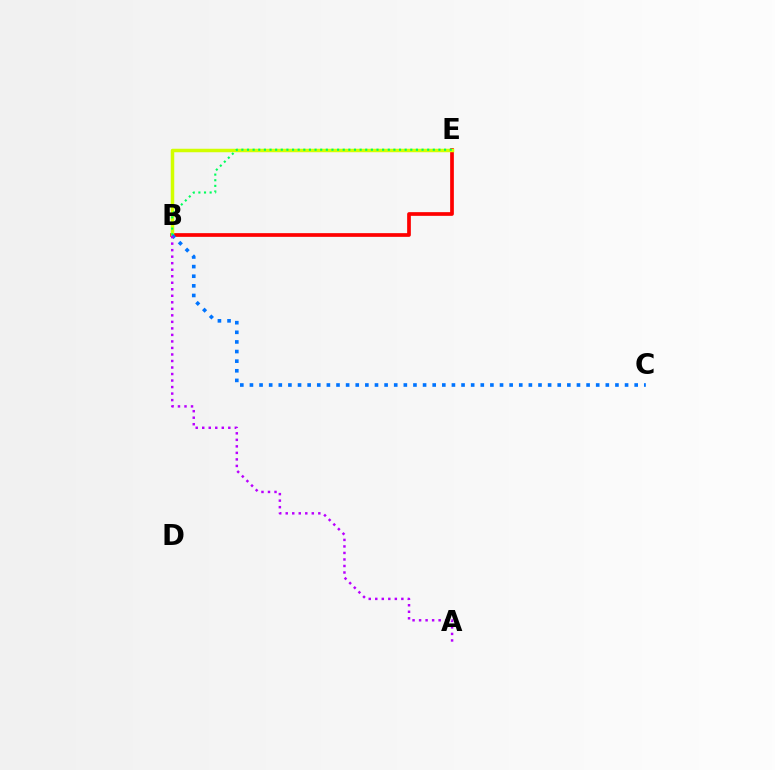{('B', 'E'): [{'color': '#ff0000', 'line_style': 'solid', 'thickness': 2.67}, {'color': '#d1ff00', 'line_style': 'solid', 'thickness': 2.51}, {'color': '#00ff5c', 'line_style': 'dotted', 'thickness': 1.53}], ('B', 'C'): [{'color': '#0074ff', 'line_style': 'dotted', 'thickness': 2.61}], ('A', 'B'): [{'color': '#b900ff', 'line_style': 'dotted', 'thickness': 1.77}]}